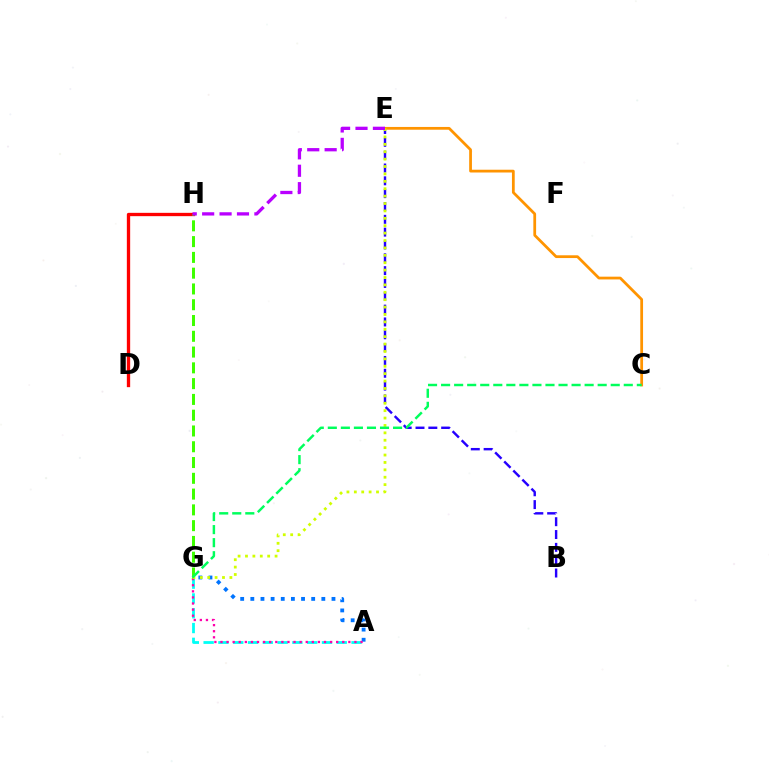{('A', 'G'): [{'color': '#00fff6', 'line_style': 'dashed', 'thickness': 2.01}, {'color': '#0074ff', 'line_style': 'dotted', 'thickness': 2.76}, {'color': '#ff00ac', 'line_style': 'dotted', 'thickness': 1.65}], ('B', 'E'): [{'color': '#2500ff', 'line_style': 'dashed', 'thickness': 1.74}], ('D', 'H'): [{'color': '#ff0000', 'line_style': 'solid', 'thickness': 2.39}], ('C', 'E'): [{'color': '#ff9400', 'line_style': 'solid', 'thickness': 1.99}], ('G', 'H'): [{'color': '#3dff00', 'line_style': 'dashed', 'thickness': 2.14}], ('E', 'G'): [{'color': '#d1ff00', 'line_style': 'dotted', 'thickness': 2.01}], ('E', 'H'): [{'color': '#b900ff', 'line_style': 'dashed', 'thickness': 2.37}], ('C', 'G'): [{'color': '#00ff5c', 'line_style': 'dashed', 'thickness': 1.77}]}